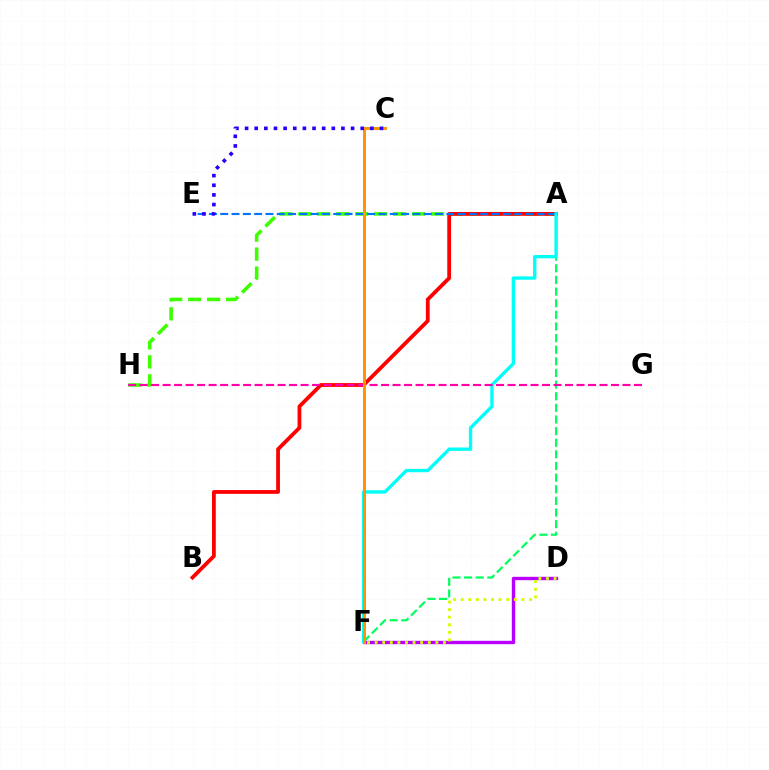{('D', 'F'): [{'color': '#b900ff', 'line_style': 'solid', 'thickness': 2.43}, {'color': '#d1ff00', 'line_style': 'dotted', 'thickness': 2.06}], ('A', 'H'): [{'color': '#3dff00', 'line_style': 'dashed', 'thickness': 2.58}], ('A', 'B'): [{'color': '#ff0000', 'line_style': 'solid', 'thickness': 2.73}], ('A', 'F'): [{'color': '#00ff5c', 'line_style': 'dashed', 'thickness': 1.58}, {'color': '#00fff6', 'line_style': 'solid', 'thickness': 2.41}], ('A', 'E'): [{'color': '#0074ff', 'line_style': 'dashed', 'thickness': 1.54}], ('G', 'H'): [{'color': '#ff00ac', 'line_style': 'dashed', 'thickness': 1.56}], ('C', 'F'): [{'color': '#ff9400', 'line_style': 'solid', 'thickness': 2.14}], ('C', 'E'): [{'color': '#2500ff', 'line_style': 'dotted', 'thickness': 2.62}]}